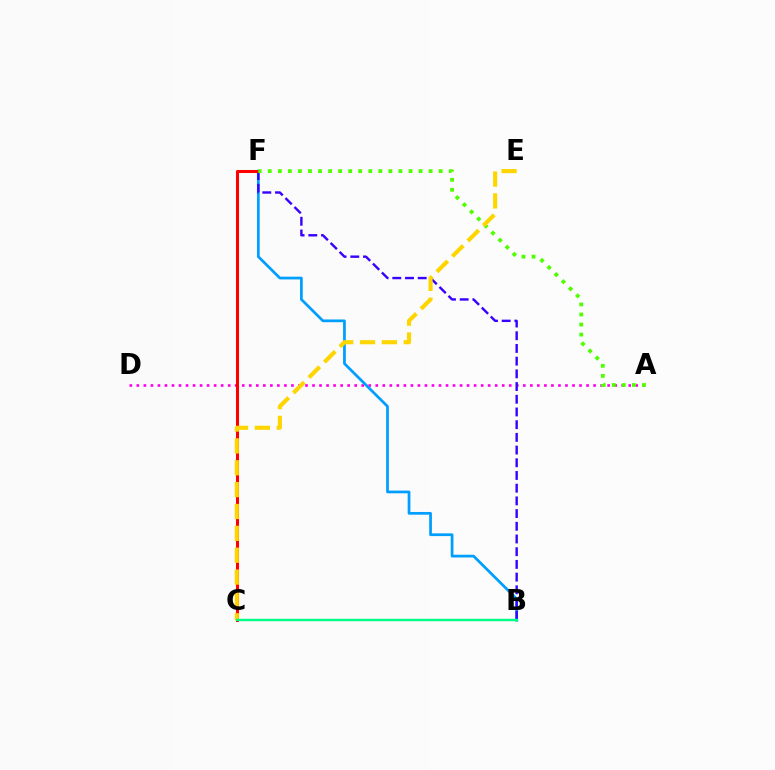{('A', 'D'): [{'color': '#ff00ed', 'line_style': 'dotted', 'thickness': 1.91}], ('B', 'F'): [{'color': '#009eff', 'line_style': 'solid', 'thickness': 1.97}, {'color': '#3700ff', 'line_style': 'dashed', 'thickness': 1.73}], ('C', 'F'): [{'color': '#ff0000', 'line_style': 'solid', 'thickness': 2.19}], ('A', 'F'): [{'color': '#4fff00', 'line_style': 'dotted', 'thickness': 2.73}], ('C', 'E'): [{'color': '#ffd500', 'line_style': 'dashed', 'thickness': 2.97}], ('B', 'C'): [{'color': '#00ff86', 'line_style': 'solid', 'thickness': 1.74}]}